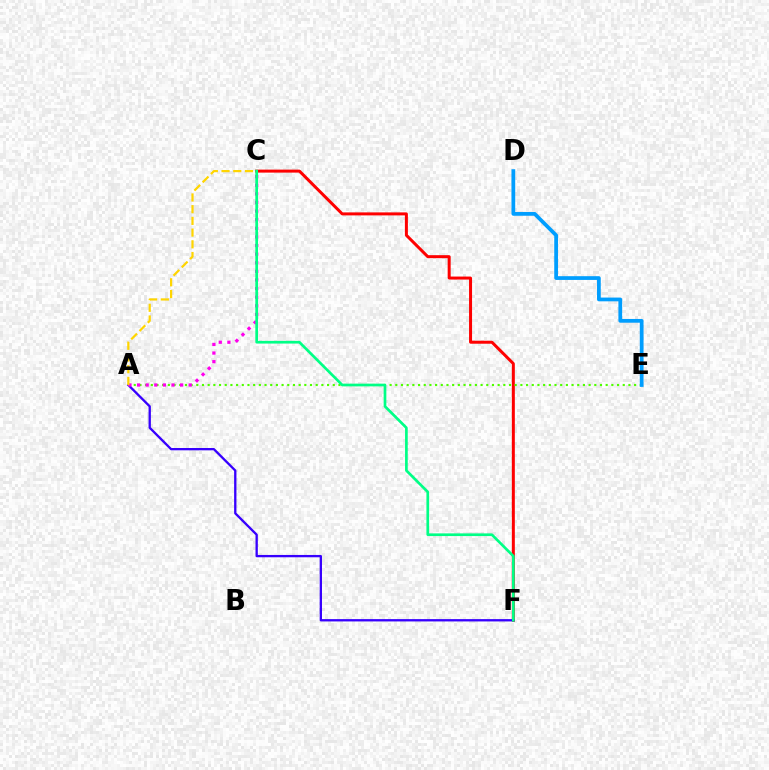{('C', 'F'): [{'color': '#ff0000', 'line_style': 'solid', 'thickness': 2.16}, {'color': '#00ff86', 'line_style': 'solid', 'thickness': 1.94}], ('A', 'F'): [{'color': '#3700ff', 'line_style': 'solid', 'thickness': 1.67}], ('A', 'E'): [{'color': '#4fff00', 'line_style': 'dotted', 'thickness': 1.54}], ('D', 'E'): [{'color': '#009eff', 'line_style': 'solid', 'thickness': 2.7}], ('A', 'C'): [{'color': '#ff00ed', 'line_style': 'dotted', 'thickness': 2.34}, {'color': '#ffd500', 'line_style': 'dashed', 'thickness': 1.59}]}